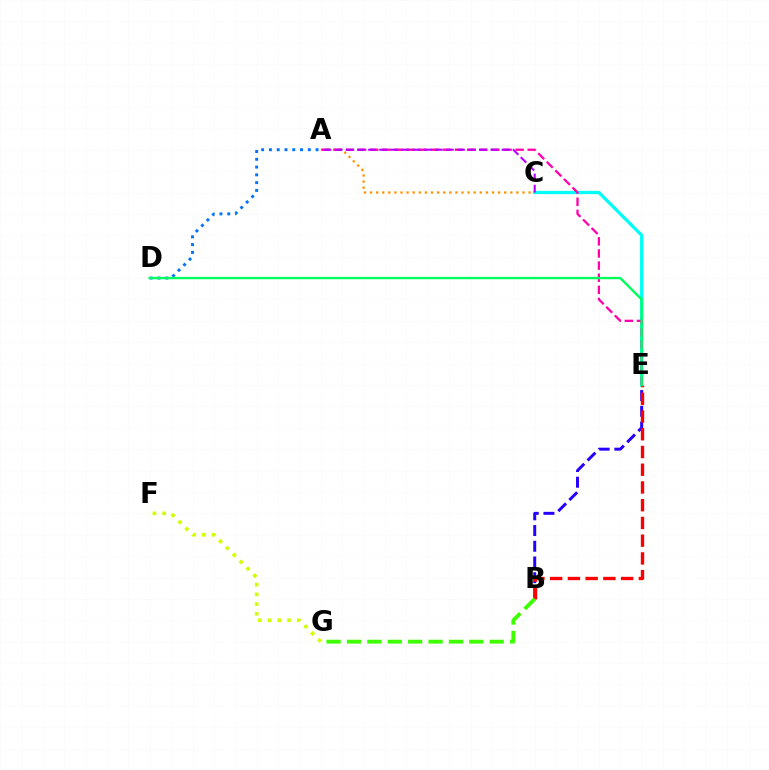{('B', 'E'): [{'color': '#2500ff', 'line_style': 'dashed', 'thickness': 2.14}, {'color': '#ff0000', 'line_style': 'dashed', 'thickness': 2.41}], ('C', 'E'): [{'color': '#00fff6', 'line_style': 'solid', 'thickness': 2.36}], ('A', 'C'): [{'color': '#ff9400', 'line_style': 'dotted', 'thickness': 1.66}, {'color': '#b900ff', 'line_style': 'dashed', 'thickness': 1.51}], ('F', 'G'): [{'color': '#d1ff00', 'line_style': 'dotted', 'thickness': 2.64}], ('A', 'E'): [{'color': '#ff00ac', 'line_style': 'dashed', 'thickness': 1.65}], ('B', 'G'): [{'color': '#3dff00', 'line_style': 'dashed', 'thickness': 2.77}], ('A', 'D'): [{'color': '#0074ff', 'line_style': 'dotted', 'thickness': 2.11}], ('D', 'E'): [{'color': '#00ff5c', 'line_style': 'solid', 'thickness': 1.71}]}